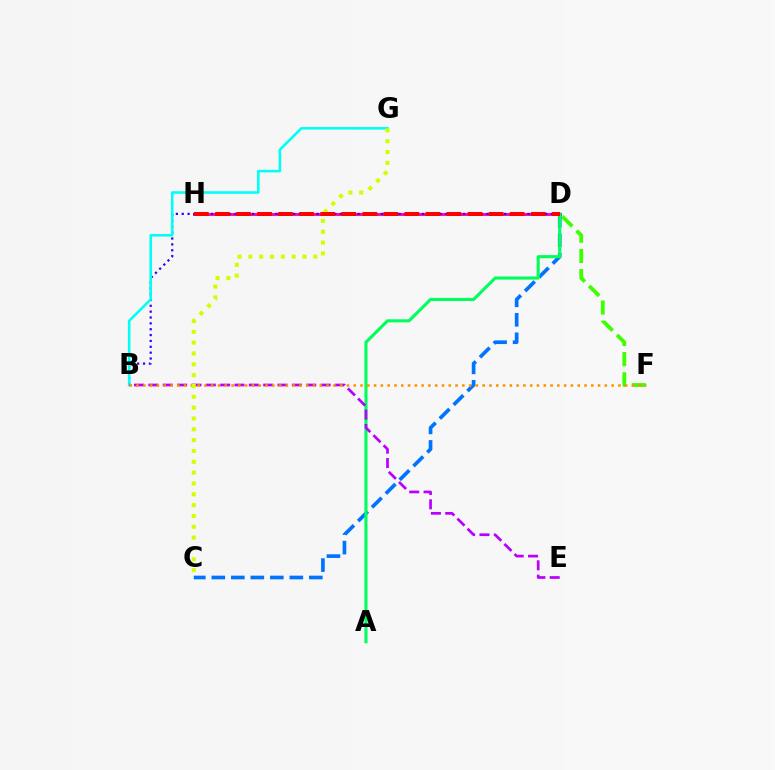{('D', 'H'): [{'color': '#ff00ac', 'line_style': 'solid', 'thickness': 2.08}, {'color': '#ff0000', 'line_style': 'dashed', 'thickness': 2.86}], ('B', 'D'): [{'color': '#2500ff', 'line_style': 'dotted', 'thickness': 1.59}], ('D', 'F'): [{'color': '#3dff00', 'line_style': 'dashed', 'thickness': 2.74}], ('B', 'G'): [{'color': '#00fff6', 'line_style': 'solid', 'thickness': 1.86}], ('C', 'D'): [{'color': '#0074ff', 'line_style': 'dashed', 'thickness': 2.65}], ('A', 'D'): [{'color': '#00ff5c', 'line_style': 'solid', 'thickness': 2.23}], ('B', 'E'): [{'color': '#b900ff', 'line_style': 'dashed', 'thickness': 1.95}], ('B', 'F'): [{'color': '#ff9400', 'line_style': 'dotted', 'thickness': 1.84}], ('C', 'G'): [{'color': '#d1ff00', 'line_style': 'dotted', 'thickness': 2.94}]}